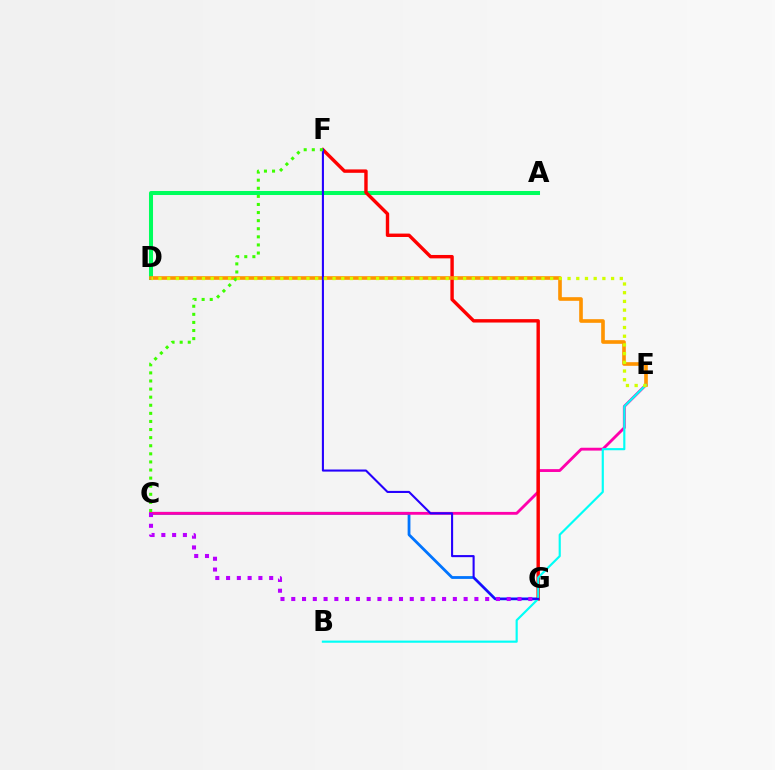{('C', 'G'): [{'color': '#0074ff', 'line_style': 'solid', 'thickness': 2.01}, {'color': '#b900ff', 'line_style': 'dotted', 'thickness': 2.93}], ('A', 'D'): [{'color': '#00ff5c', 'line_style': 'solid', 'thickness': 2.9}], ('C', 'E'): [{'color': '#ff00ac', 'line_style': 'solid', 'thickness': 2.05}], ('F', 'G'): [{'color': '#ff0000', 'line_style': 'solid', 'thickness': 2.45}, {'color': '#2500ff', 'line_style': 'solid', 'thickness': 1.51}], ('D', 'E'): [{'color': '#ff9400', 'line_style': 'solid', 'thickness': 2.62}, {'color': '#d1ff00', 'line_style': 'dotted', 'thickness': 2.36}], ('B', 'E'): [{'color': '#00fff6', 'line_style': 'solid', 'thickness': 1.56}], ('C', 'F'): [{'color': '#3dff00', 'line_style': 'dotted', 'thickness': 2.2}]}